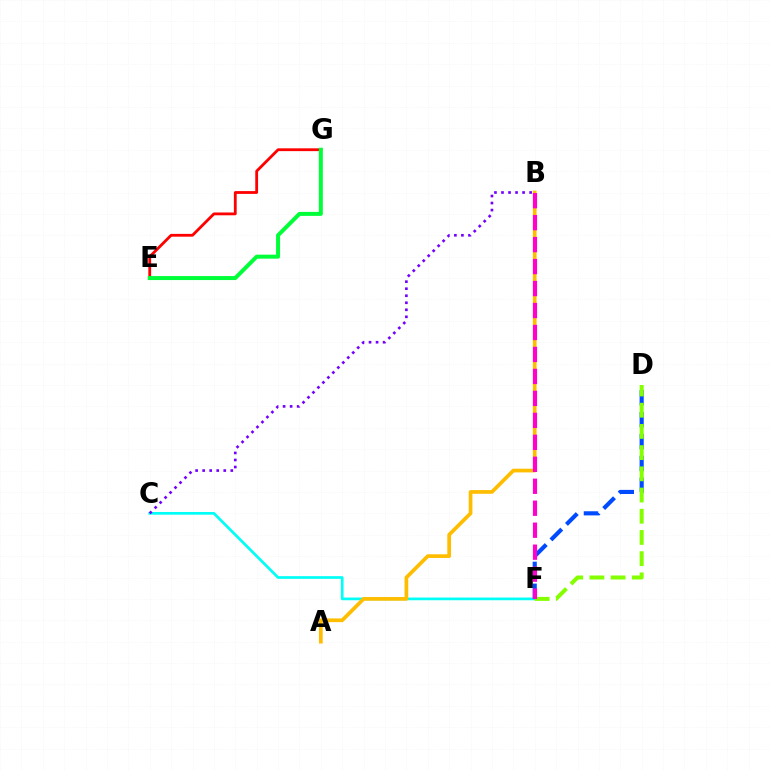{('C', 'F'): [{'color': '#00fff6', 'line_style': 'solid', 'thickness': 1.94}], ('B', 'C'): [{'color': '#7200ff', 'line_style': 'dotted', 'thickness': 1.91}], ('D', 'F'): [{'color': '#004bff', 'line_style': 'dashed', 'thickness': 2.98}, {'color': '#84ff00', 'line_style': 'dashed', 'thickness': 2.88}], ('A', 'B'): [{'color': '#ffbd00', 'line_style': 'solid', 'thickness': 2.66}], ('E', 'G'): [{'color': '#ff0000', 'line_style': 'solid', 'thickness': 2.02}, {'color': '#00ff39', 'line_style': 'solid', 'thickness': 2.87}], ('B', 'F'): [{'color': '#ff00cf', 'line_style': 'dashed', 'thickness': 2.98}]}